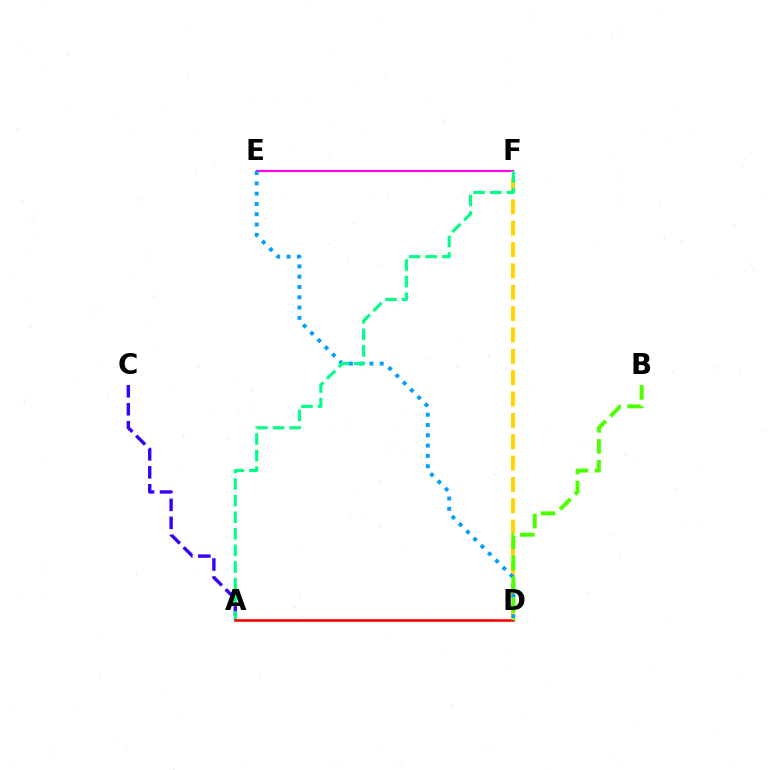{('E', 'F'): [{'color': '#ff00ed', 'line_style': 'solid', 'thickness': 1.58}], ('A', 'C'): [{'color': '#3700ff', 'line_style': 'dashed', 'thickness': 2.44}], ('D', 'F'): [{'color': '#ffd500', 'line_style': 'dashed', 'thickness': 2.9}], ('D', 'E'): [{'color': '#009eff', 'line_style': 'dotted', 'thickness': 2.8}], ('A', 'F'): [{'color': '#00ff86', 'line_style': 'dashed', 'thickness': 2.25}], ('A', 'D'): [{'color': '#ff0000', 'line_style': 'solid', 'thickness': 1.88}], ('B', 'D'): [{'color': '#4fff00', 'line_style': 'dashed', 'thickness': 2.86}]}